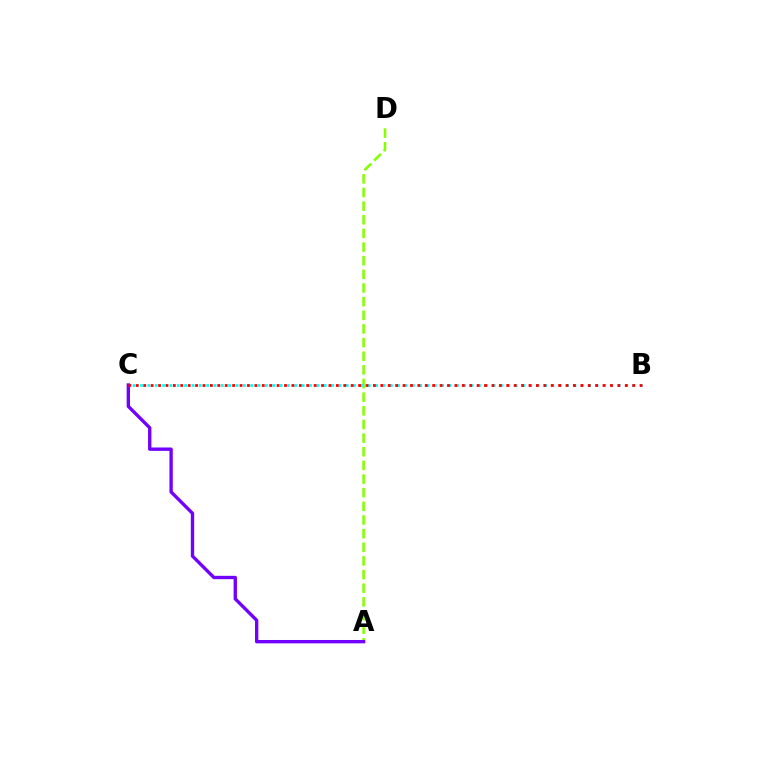{('A', 'D'): [{'color': '#84ff00', 'line_style': 'dashed', 'thickness': 1.85}], ('A', 'C'): [{'color': '#7200ff', 'line_style': 'solid', 'thickness': 2.41}], ('B', 'C'): [{'color': '#00fff6', 'line_style': 'dotted', 'thickness': 2.0}, {'color': '#ff0000', 'line_style': 'dotted', 'thickness': 2.01}]}